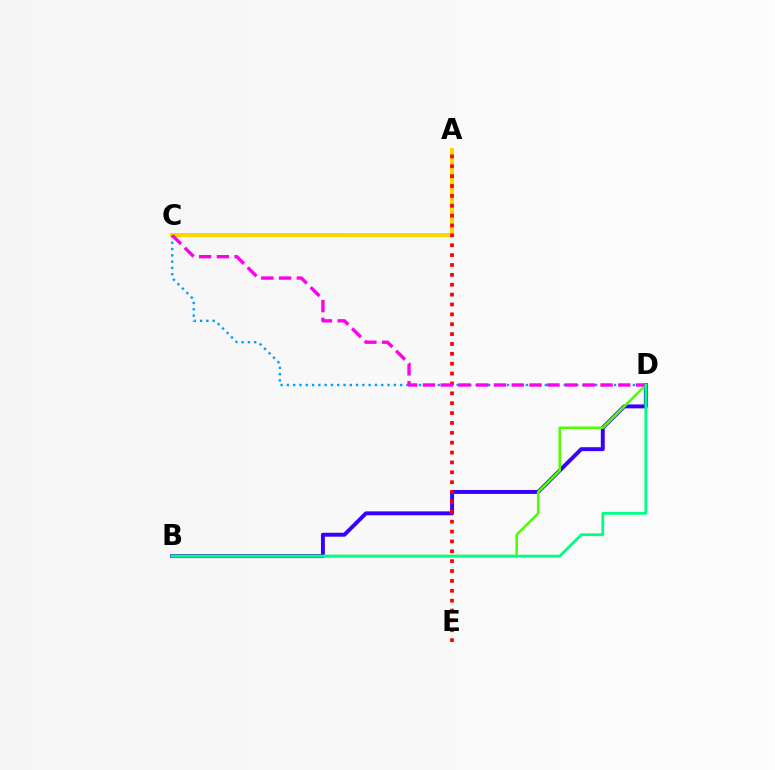{('B', 'D'): [{'color': '#3700ff', 'line_style': 'solid', 'thickness': 2.82}, {'color': '#4fff00', 'line_style': 'solid', 'thickness': 1.84}, {'color': '#00ff86', 'line_style': 'solid', 'thickness': 2.01}], ('A', 'C'): [{'color': '#ffd500', 'line_style': 'solid', 'thickness': 2.86}], ('C', 'D'): [{'color': '#009eff', 'line_style': 'dotted', 'thickness': 1.71}, {'color': '#ff00ed', 'line_style': 'dashed', 'thickness': 2.41}], ('A', 'E'): [{'color': '#ff0000', 'line_style': 'dotted', 'thickness': 2.68}]}